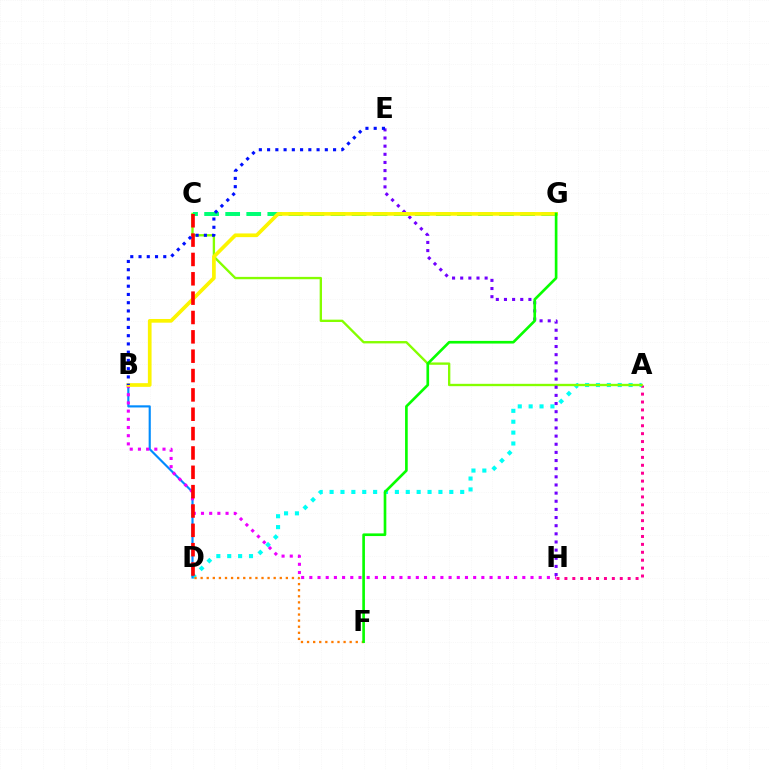{('A', 'H'): [{'color': '#ff0094', 'line_style': 'dotted', 'thickness': 2.15}], ('A', 'D'): [{'color': '#00fff6', 'line_style': 'dotted', 'thickness': 2.96}], ('A', 'C'): [{'color': '#84ff00', 'line_style': 'solid', 'thickness': 1.69}], ('D', 'F'): [{'color': '#ff7c00', 'line_style': 'dotted', 'thickness': 1.65}], ('B', 'D'): [{'color': '#008cff', 'line_style': 'solid', 'thickness': 1.55}], ('B', 'H'): [{'color': '#ee00ff', 'line_style': 'dotted', 'thickness': 2.23}], ('E', 'H'): [{'color': '#7200ff', 'line_style': 'dotted', 'thickness': 2.21}], ('C', 'G'): [{'color': '#00ff74', 'line_style': 'dashed', 'thickness': 2.86}], ('B', 'G'): [{'color': '#fcf500', 'line_style': 'solid', 'thickness': 2.65}], ('C', 'D'): [{'color': '#ff0000', 'line_style': 'dashed', 'thickness': 2.63}], ('B', 'E'): [{'color': '#0010ff', 'line_style': 'dotted', 'thickness': 2.24}], ('F', 'G'): [{'color': '#08ff00', 'line_style': 'solid', 'thickness': 1.91}]}